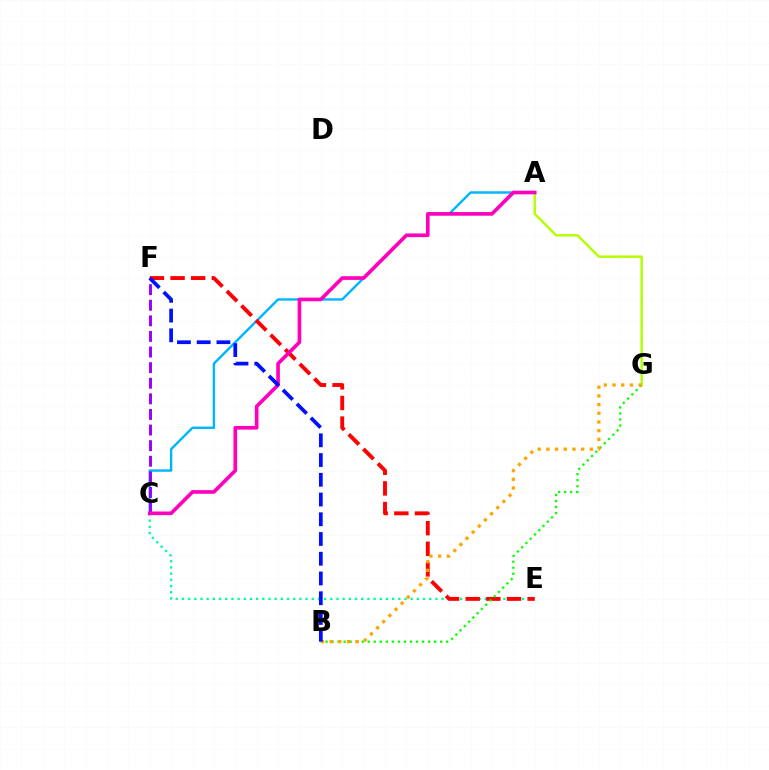{('A', 'C'): [{'color': '#00b5ff', 'line_style': 'solid', 'thickness': 1.73}, {'color': '#ff00bd', 'line_style': 'solid', 'thickness': 2.63}], ('C', 'E'): [{'color': '#00ff9d', 'line_style': 'dotted', 'thickness': 1.68}], ('C', 'F'): [{'color': '#9b00ff', 'line_style': 'dashed', 'thickness': 2.12}], ('E', 'F'): [{'color': '#ff0000', 'line_style': 'dashed', 'thickness': 2.8}], ('A', 'G'): [{'color': '#b3ff00', 'line_style': 'solid', 'thickness': 1.75}], ('B', 'G'): [{'color': '#08ff00', 'line_style': 'dotted', 'thickness': 1.64}, {'color': '#ffa500', 'line_style': 'dotted', 'thickness': 2.36}], ('B', 'F'): [{'color': '#0010ff', 'line_style': 'dashed', 'thickness': 2.68}]}